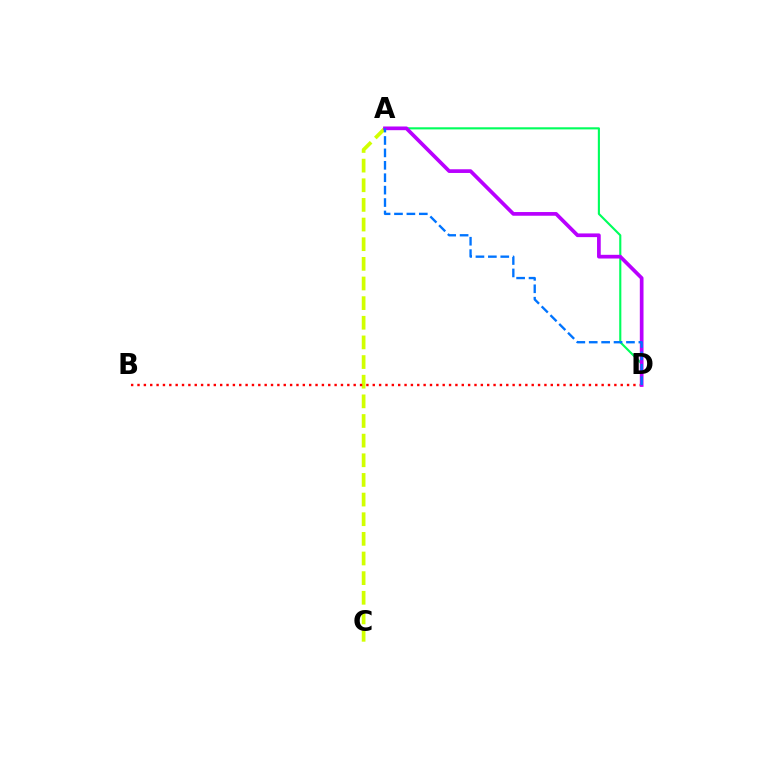{('A', 'D'): [{'color': '#00ff5c', 'line_style': 'solid', 'thickness': 1.53}, {'color': '#b900ff', 'line_style': 'solid', 'thickness': 2.66}, {'color': '#0074ff', 'line_style': 'dashed', 'thickness': 1.69}], ('A', 'C'): [{'color': '#d1ff00', 'line_style': 'dashed', 'thickness': 2.67}], ('B', 'D'): [{'color': '#ff0000', 'line_style': 'dotted', 'thickness': 1.73}]}